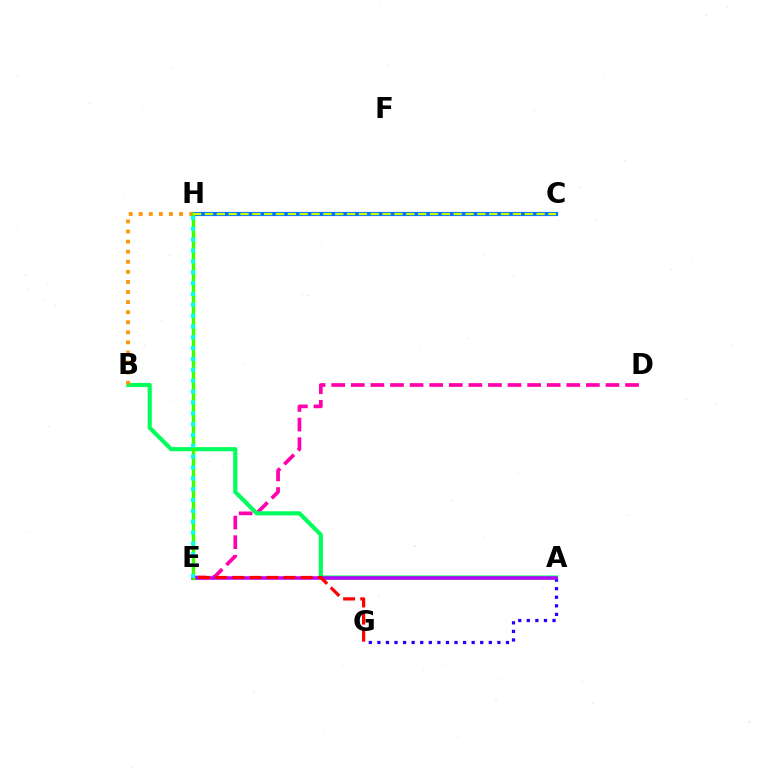{('C', 'H'): [{'color': '#0074ff', 'line_style': 'solid', 'thickness': 3.0}, {'color': '#d1ff00', 'line_style': 'dashed', 'thickness': 1.61}], ('D', 'E'): [{'color': '#ff00ac', 'line_style': 'dashed', 'thickness': 2.66}], ('A', 'B'): [{'color': '#00ff5c', 'line_style': 'solid', 'thickness': 2.98}], ('B', 'H'): [{'color': '#ff9400', 'line_style': 'dotted', 'thickness': 2.74}], ('A', 'G'): [{'color': '#2500ff', 'line_style': 'dotted', 'thickness': 2.33}], ('A', 'E'): [{'color': '#b900ff', 'line_style': 'solid', 'thickness': 2.53}], ('E', 'H'): [{'color': '#3dff00', 'line_style': 'solid', 'thickness': 2.48}, {'color': '#00fff6', 'line_style': 'dotted', 'thickness': 2.95}], ('E', 'G'): [{'color': '#ff0000', 'line_style': 'dashed', 'thickness': 2.32}]}